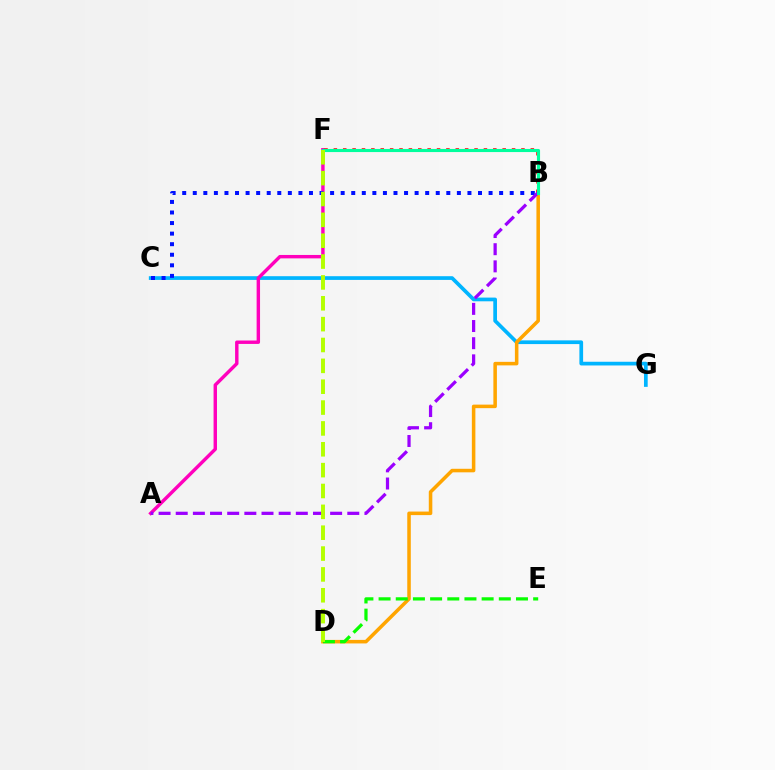{('C', 'G'): [{'color': '#00b5ff', 'line_style': 'solid', 'thickness': 2.67}], ('B', 'D'): [{'color': '#ffa500', 'line_style': 'solid', 'thickness': 2.55}], ('A', 'F'): [{'color': '#ff00bd', 'line_style': 'solid', 'thickness': 2.46}], ('B', 'C'): [{'color': '#0010ff', 'line_style': 'dotted', 'thickness': 2.87}], ('B', 'F'): [{'color': '#ff0000', 'line_style': 'dotted', 'thickness': 2.55}, {'color': '#00ff9d', 'line_style': 'solid', 'thickness': 2.24}], ('A', 'B'): [{'color': '#9b00ff', 'line_style': 'dashed', 'thickness': 2.33}], ('D', 'E'): [{'color': '#08ff00', 'line_style': 'dashed', 'thickness': 2.33}], ('D', 'F'): [{'color': '#b3ff00', 'line_style': 'dashed', 'thickness': 2.83}]}